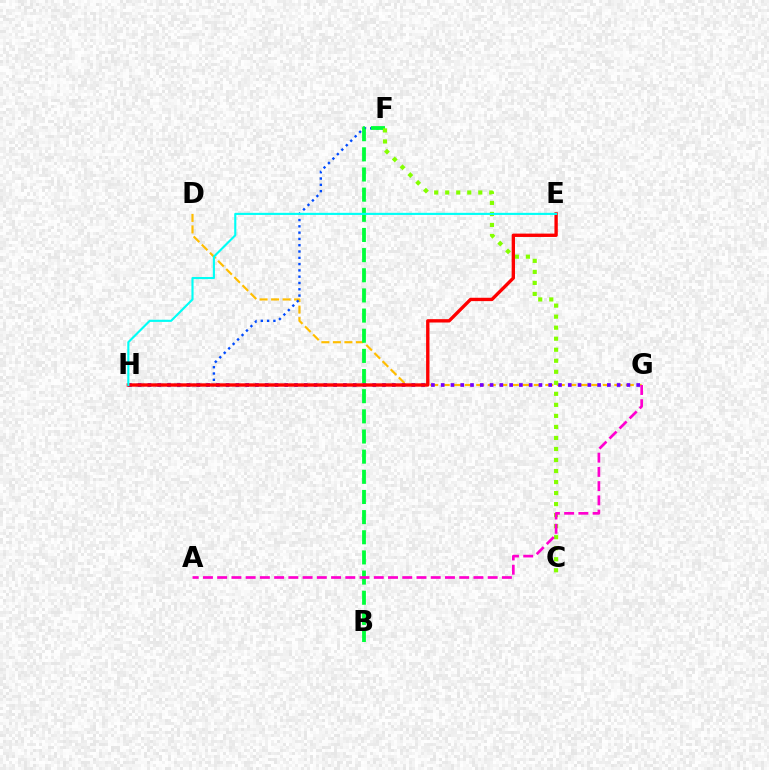{('D', 'G'): [{'color': '#ffbd00', 'line_style': 'dashed', 'thickness': 1.56}], ('F', 'H'): [{'color': '#004bff', 'line_style': 'dotted', 'thickness': 1.71}], ('G', 'H'): [{'color': '#7200ff', 'line_style': 'dotted', 'thickness': 2.66}], ('B', 'F'): [{'color': '#00ff39', 'line_style': 'dashed', 'thickness': 2.74}], ('C', 'F'): [{'color': '#84ff00', 'line_style': 'dotted', 'thickness': 3.0}], ('E', 'H'): [{'color': '#ff0000', 'line_style': 'solid', 'thickness': 2.41}, {'color': '#00fff6', 'line_style': 'solid', 'thickness': 1.53}], ('A', 'G'): [{'color': '#ff00cf', 'line_style': 'dashed', 'thickness': 1.93}]}